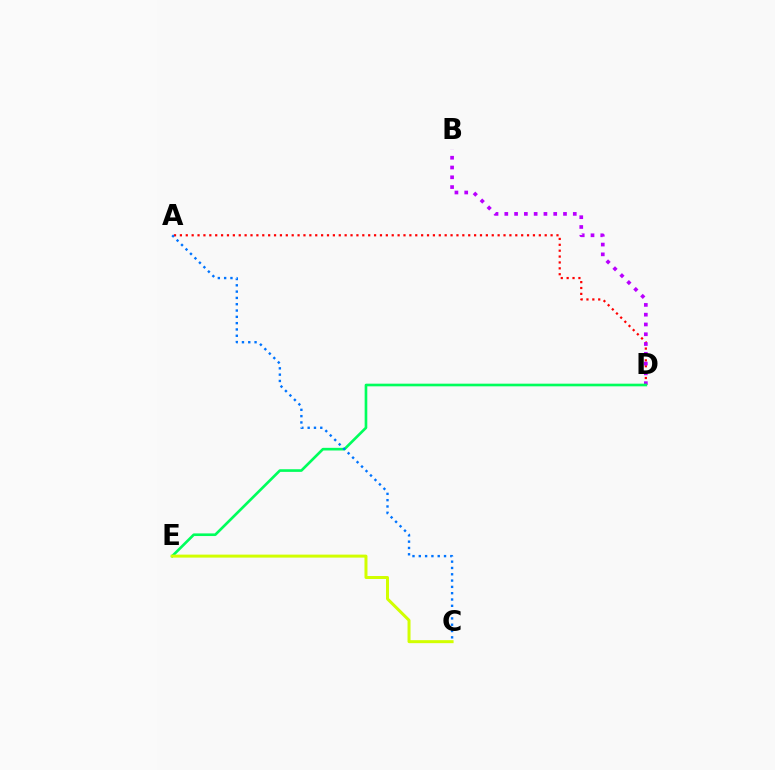{('A', 'D'): [{'color': '#ff0000', 'line_style': 'dotted', 'thickness': 1.6}], ('B', 'D'): [{'color': '#b900ff', 'line_style': 'dotted', 'thickness': 2.66}], ('D', 'E'): [{'color': '#00ff5c', 'line_style': 'solid', 'thickness': 1.9}], ('A', 'C'): [{'color': '#0074ff', 'line_style': 'dotted', 'thickness': 1.71}], ('C', 'E'): [{'color': '#d1ff00', 'line_style': 'solid', 'thickness': 2.15}]}